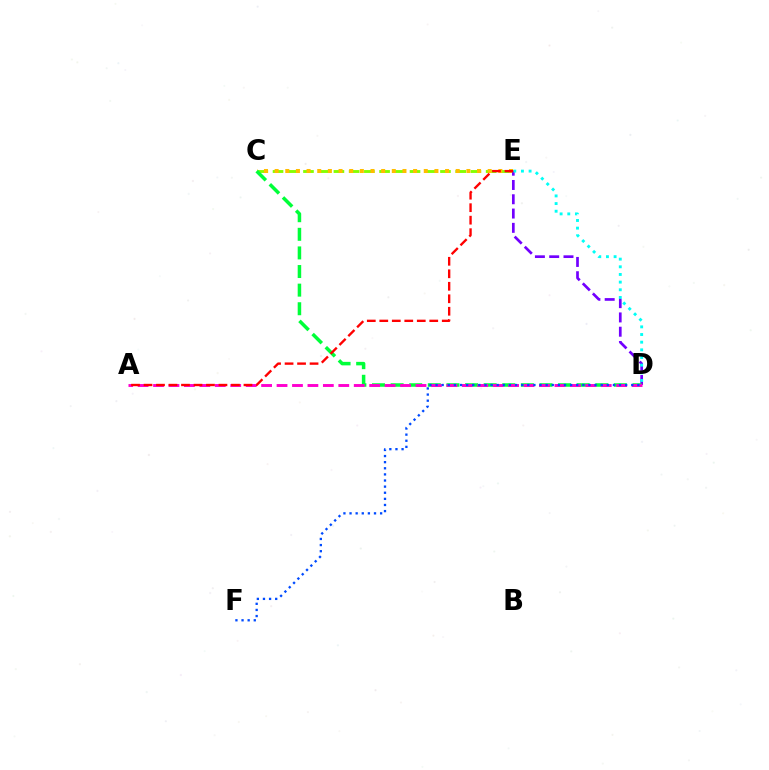{('C', 'E'): [{'color': '#84ff00', 'line_style': 'dashed', 'thickness': 2.07}, {'color': '#ffbd00', 'line_style': 'dotted', 'thickness': 2.89}], ('D', 'E'): [{'color': '#7200ff', 'line_style': 'dashed', 'thickness': 1.94}, {'color': '#00fff6', 'line_style': 'dotted', 'thickness': 2.08}], ('C', 'D'): [{'color': '#00ff39', 'line_style': 'dashed', 'thickness': 2.53}], ('A', 'D'): [{'color': '#ff00cf', 'line_style': 'dashed', 'thickness': 2.1}], ('D', 'F'): [{'color': '#004bff', 'line_style': 'dotted', 'thickness': 1.66}], ('A', 'E'): [{'color': '#ff0000', 'line_style': 'dashed', 'thickness': 1.7}]}